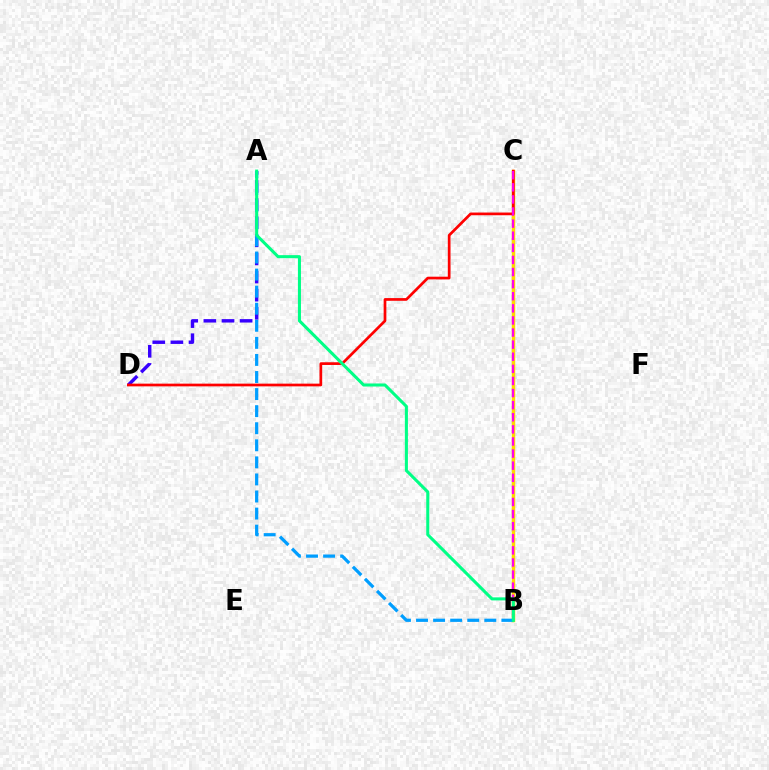{('B', 'C'): [{'color': '#4fff00', 'line_style': 'solid', 'thickness': 2.08}, {'color': '#ffd500', 'line_style': 'solid', 'thickness': 2.48}, {'color': '#ff00ed', 'line_style': 'dashed', 'thickness': 1.64}], ('A', 'D'): [{'color': '#3700ff', 'line_style': 'dashed', 'thickness': 2.46}], ('C', 'D'): [{'color': '#ff0000', 'line_style': 'solid', 'thickness': 1.95}], ('A', 'B'): [{'color': '#009eff', 'line_style': 'dashed', 'thickness': 2.32}, {'color': '#00ff86', 'line_style': 'solid', 'thickness': 2.2}]}